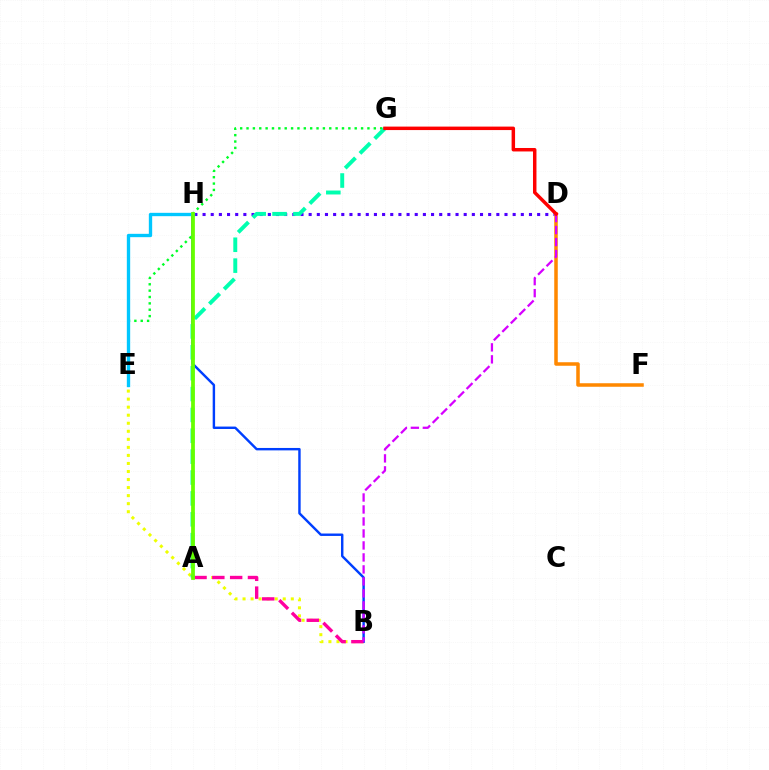{('B', 'E'): [{'color': '#eeff00', 'line_style': 'dotted', 'thickness': 2.18}], ('D', 'H'): [{'color': '#4f00ff', 'line_style': 'dotted', 'thickness': 2.22}], ('B', 'H'): [{'color': '#003fff', 'line_style': 'solid', 'thickness': 1.74}], ('A', 'B'): [{'color': '#ff00a0', 'line_style': 'dashed', 'thickness': 2.42}], ('D', 'F'): [{'color': '#ff8800', 'line_style': 'solid', 'thickness': 2.54}], ('E', 'G'): [{'color': '#00ff27', 'line_style': 'dotted', 'thickness': 1.73}], ('A', 'G'): [{'color': '#00ffaf', 'line_style': 'dashed', 'thickness': 2.84}], ('B', 'D'): [{'color': '#d600ff', 'line_style': 'dashed', 'thickness': 1.63}], ('E', 'H'): [{'color': '#00c7ff', 'line_style': 'solid', 'thickness': 2.41}], ('A', 'H'): [{'color': '#66ff00', 'line_style': 'solid', 'thickness': 2.7}], ('D', 'G'): [{'color': '#ff0000', 'line_style': 'solid', 'thickness': 2.5}]}